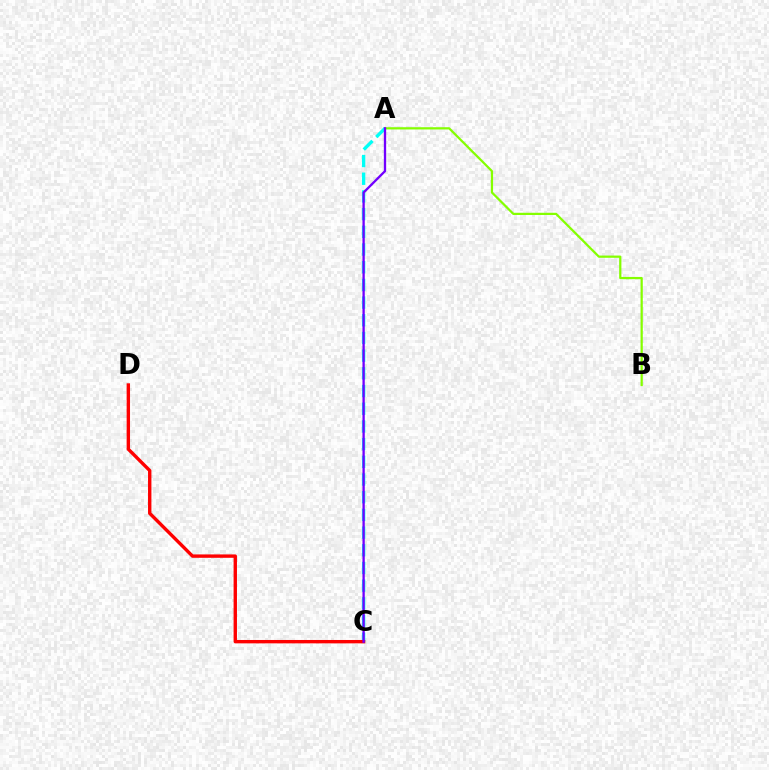{('A', 'B'): [{'color': '#84ff00', 'line_style': 'solid', 'thickness': 1.61}], ('A', 'C'): [{'color': '#00fff6', 'line_style': 'dashed', 'thickness': 2.4}, {'color': '#7200ff', 'line_style': 'solid', 'thickness': 1.67}], ('C', 'D'): [{'color': '#ff0000', 'line_style': 'solid', 'thickness': 2.43}]}